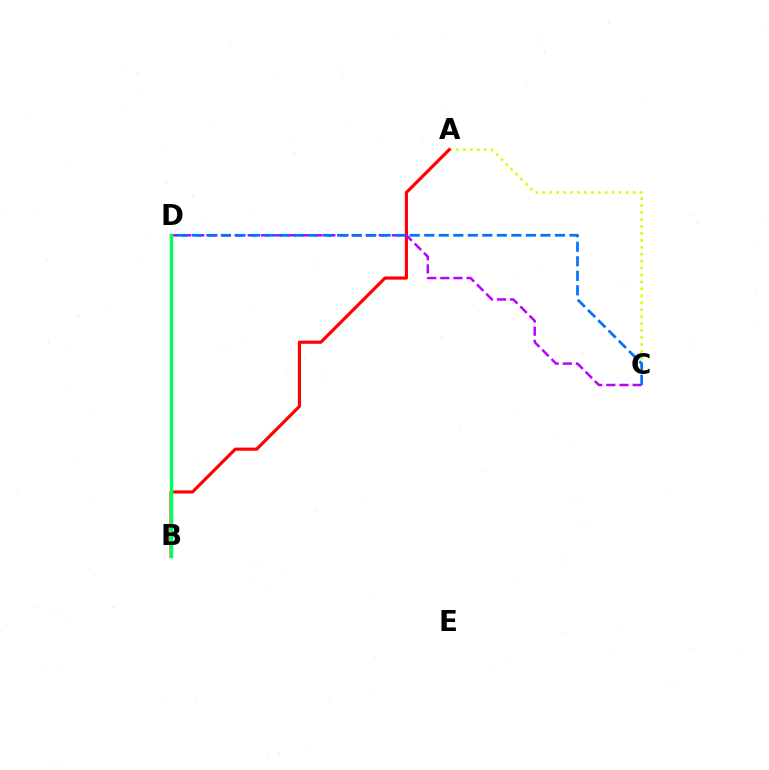{('A', 'C'): [{'color': '#d1ff00', 'line_style': 'dotted', 'thickness': 1.89}], ('A', 'B'): [{'color': '#ff0000', 'line_style': 'solid', 'thickness': 2.26}], ('C', 'D'): [{'color': '#b900ff', 'line_style': 'dashed', 'thickness': 1.78}, {'color': '#0074ff', 'line_style': 'dashed', 'thickness': 1.97}], ('B', 'D'): [{'color': '#00ff5c', 'line_style': 'solid', 'thickness': 2.52}]}